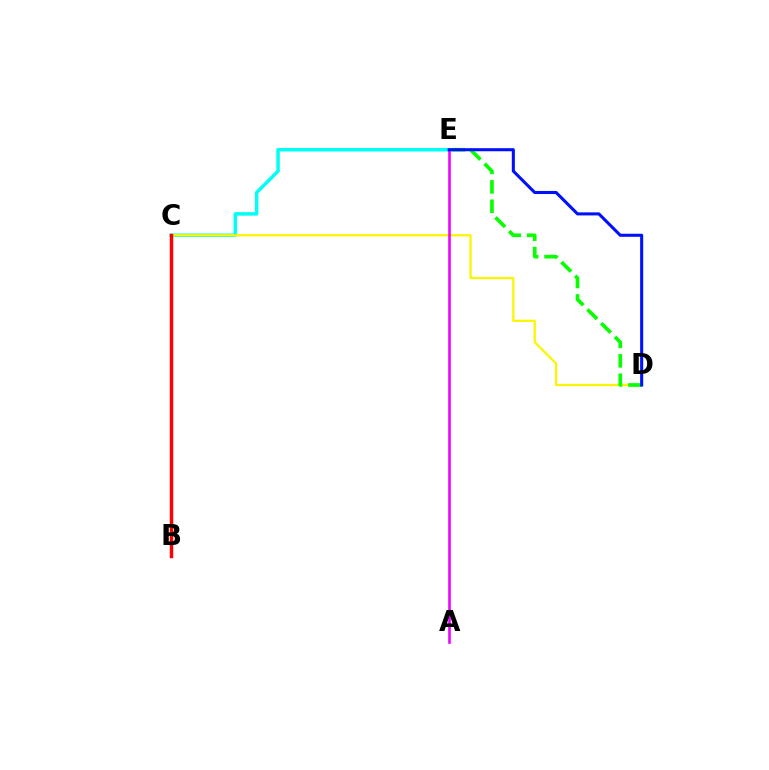{('C', 'E'): [{'color': '#00fff6', 'line_style': 'solid', 'thickness': 2.51}], ('C', 'D'): [{'color': '#fcf500', 'line_style': 'solid', 'thickness': 1.62}], ('B', 'C'): [{'color': '#ff0000', 'line_style': 'solid', 'thickness': 2.49}], ('A', 'E'): [{'color': '#ee00ff', 'line_style': 'solid', 'thickness': 1.86}], ('D', 'E'): [{'color': '#08ff00', 'line_style': 'dashed', 'thickness': 2.64}, {'color': '#0010ff', 'line_style': 'solid', 'thickness': 2.2}]}